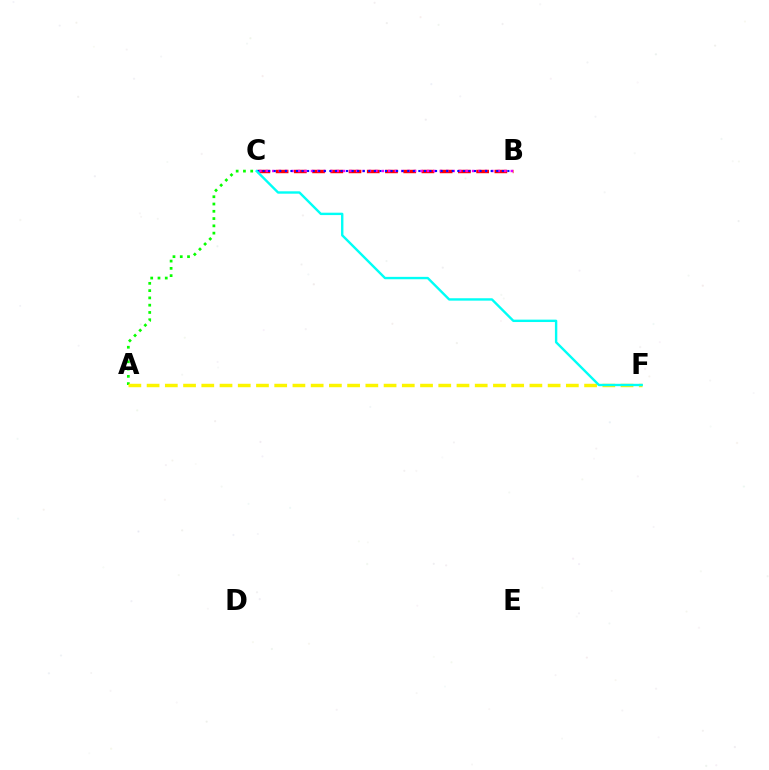{('B', 'C'): [{'color': '#ff0000', 'line_style': 'dashed', 'thickness': 2.48}, {'color': '#ee00ff', 'line_style': 'dotted', 'thickness': 1.75}, {'color': '#0010ff', 'line_style': 'dotted', 'thickness': 1.51}], ('A', 'C'): [{'color': '#08ff00', 'line_style': 'dotted', 'thickness': 1.98}], ('A', 'F'): [{'color': '#fcf500', 'line_style': 'dashed', 'thickness': 2.48}], ('C', 'F'): [{'color': '#00fff6', 'line_style': 'solid', 'thickness': 1.72}]}